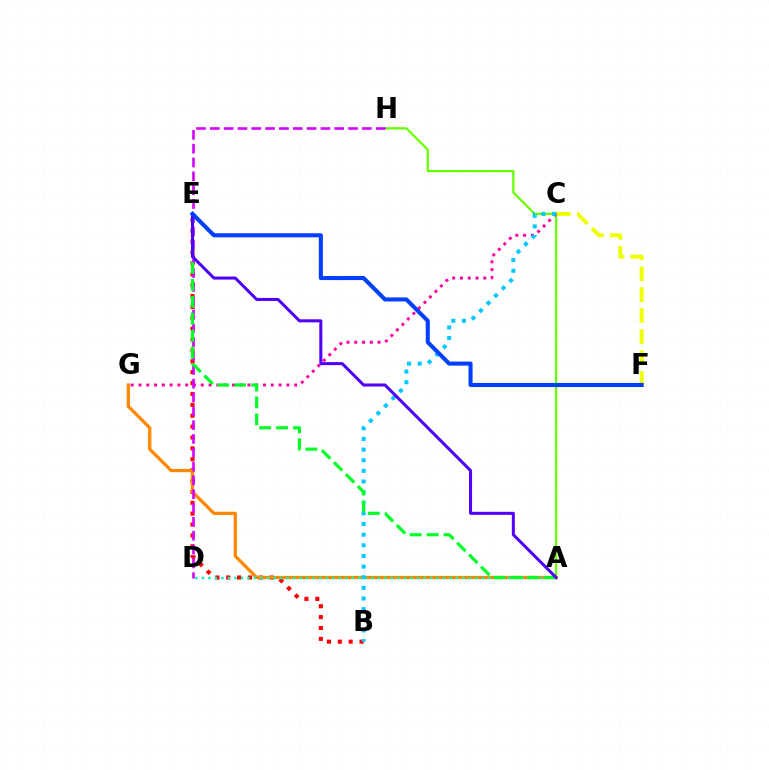{('C', 'F'): [{'color': '#eeff00', 'line_style': 'dashed', 'thickness': 2.84}], ('B', 'E'): [{'color': '#ff0000', 'line_style': 'dotted', 'thickness': 2.96}], ('A', 'H'): [{'color': '#66ff00', 'line_style': 'solid', 'thickness': 1.62}], ('A', 'G'): [{'color': '#ff8800', 'line_style': 'solid', 'thickness': 2.35}], ('C', 'G'): [{'color': '#ff00a0', 'line_style': 'dotted', 'thickness': 2.11}], ('A', 'D'): [{'color': '#00ffaf', 'line_style': 'dotted', 'thickness': 1.77}], ('D', 'H'): [{'color': '#d600ff', 'line_style': 'dashed', 'thickness': 1.88}], ('B', 'C'): [{'color': '#00c7ff', 'line_style': 'dotted', 'thickness': 2.89}], ('A', 'E'): [{'color': '#00ff27', 'line_style': 'dashed', 'thickness': 2.3}, {'color': '#4f00ff', 'line_style': 'solid', 'thickness': 2.18}], ('E', 'F'): [{'color': '#003fff', 'line_style': 'solid', 'thickness': 2.92}]}